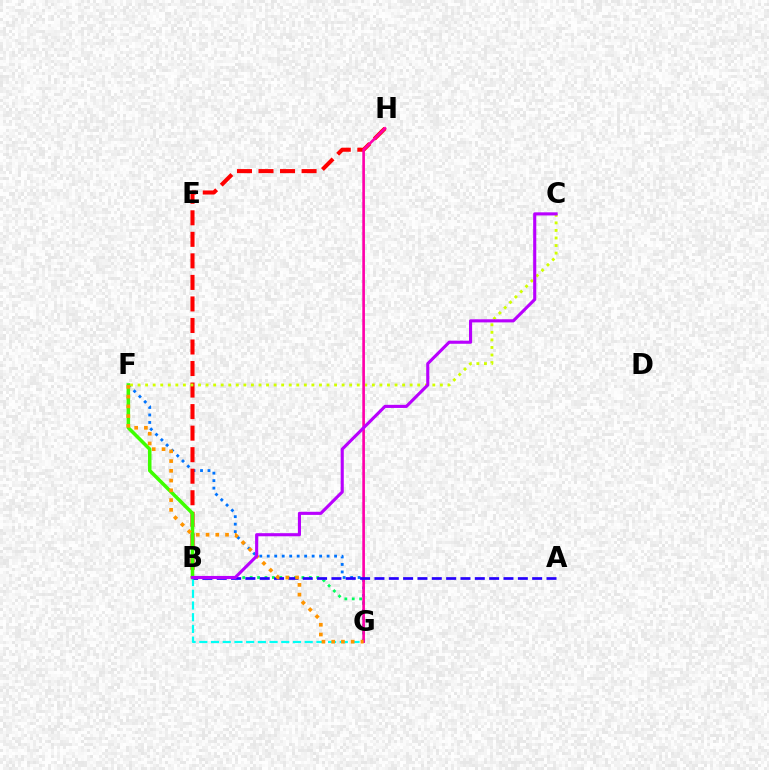{('F', 'G'): [{'color': '#0074ff', 'line_style': 'dotted', 'thickness': 2.03}, {'color': '#ff9400', 'line_style': 'dotted', 'thickness': 2.65}], ('B', 'G'): [{'color': '#00fff6', 'line_style': 'dashed', 'thickness': 1.59}, {'color': '#00ff5c', 'line_style': 'dotted', 'thickness': 2.01}], ('B', 'H'): [{'color': '#ff0000', 'line_style': 'dashed', 'thickness': 2.93}], ('C', 'F'): [{'color': '#d1ff00', 'line_style': 'dotted', 'thickness': 2.05}], ('B', 'F'): [{'color': '#3dff00', 'line_style': 'solid', 'thickness': 2.55}], ('G', 'H'): [{'color': '#ff00ac', 'line_style': 'solid', 'thickness': 1.92}], ('A', 'B'): [{'color': '#2500ff', 'line_style': 'dashed', 'thickness': 1.95}], ('B', 'C'): [{'color': '#b900ff', 'line_style': 'solid', 'thickness': 2.24}]}